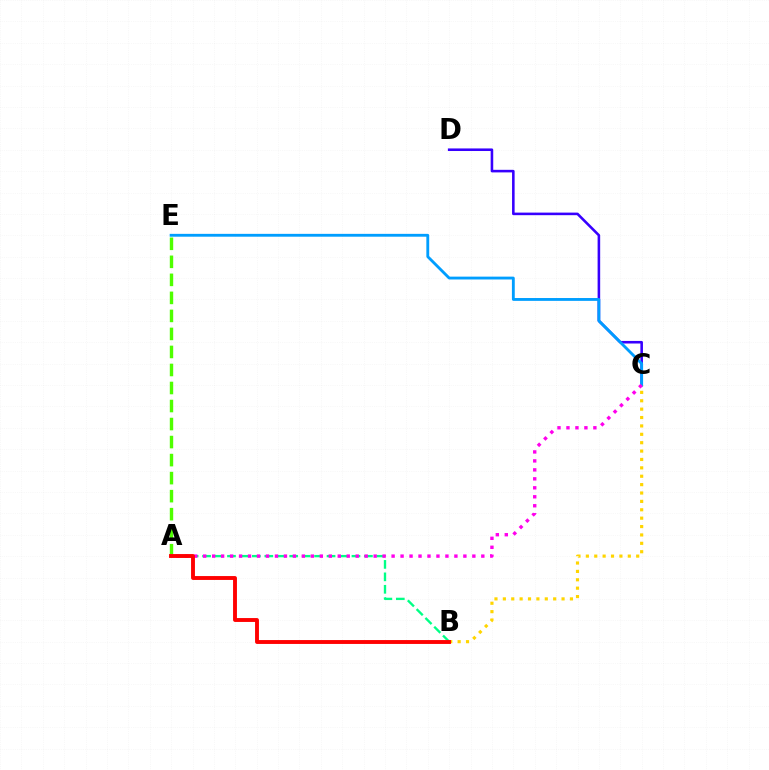{('A', 'E'): [{'color': '#4fff00', 'line_style': 'dashed', 'thickness': 2.45}], ('B', 'C'): [{'color': '#ffd500', 'line_style': 'dotted', 'thickness': 2.28}], ('C', 'D'): [{'color': '#3700ff', 'line_style': 'solid', 'thickness': 1.85}], ('C', 'E'): [{'color': '#009eff', 'line_style': 'solid', 'thickness': 2.05}], ('A', 'B'): [{'color': '#00ff86', 'line_style': 'dashed', 'thickness': 1.69}, {'color': '#ff0000', 'line_style': 'solid', 'thickness': 2.79}], ('A', 'C'): [{'color': '#ff00ed', 'line_style': 'dotted', 'thickness': 2.44}]}